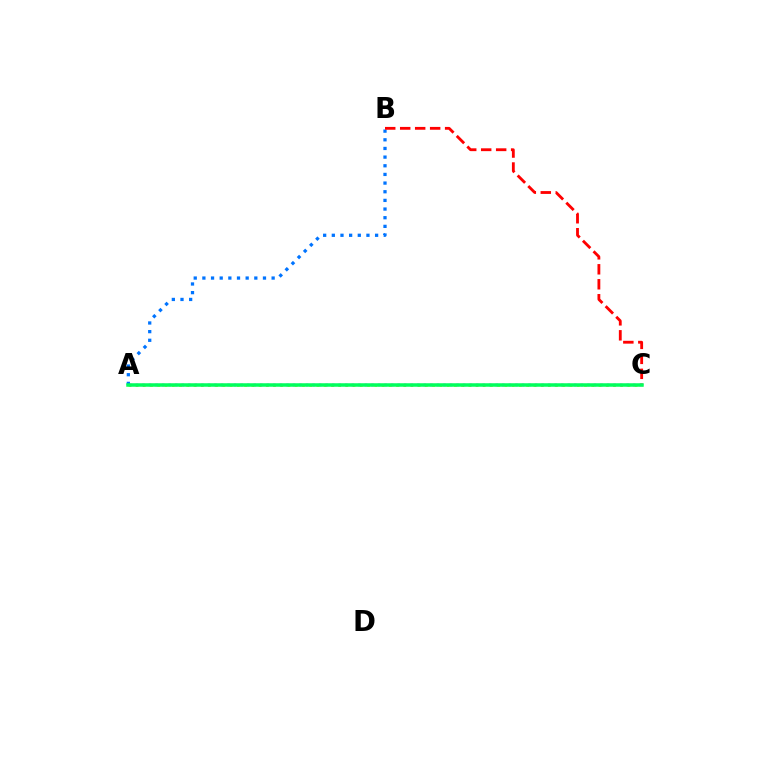{('A', 'C'): [{'color': '#d1ff00', 'line_style': 'dotted', 'thickness': 1.97}, {'color': '#b900ff', 'line_style': 'dotted', 'thickness': 1.78}, {'color': '#00ff5c', 'line_style': 'solid', 'thickness': 2.53}], ('A', 'B'): [{'color': '#0074ff', 'line_style': 'dotted', 'thickness': 2.35}], ('B', 'C'): [{'color': '#ff0000', 'line_style': 'dashed', 'thickness': 2.03}]}